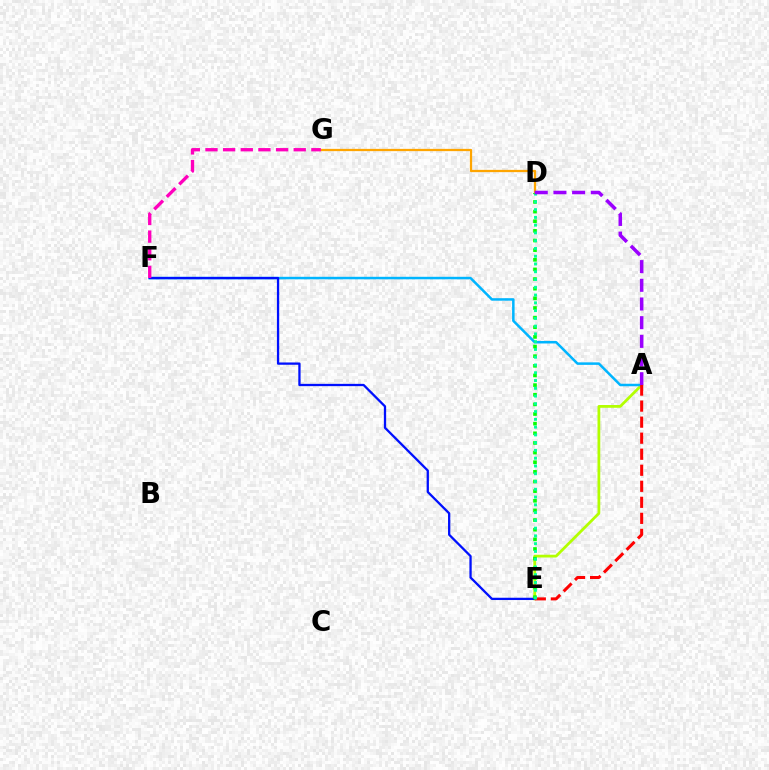{('A', 'E'): [{'color': '#b3ff00', 'line_style': 'solid', 'thickness': 1.99}, {'color': '#ff0000', 'line_style': 'dashed', 'thickness': 2.18}], ('A', 'F'): [{'color': '#00b5ff', 'line_style': 'solid', 'thickness': 1.81}], ('E', 'F'): [{'color': '#0010ff', 'line_style': 'solid', 'thickness': 1.65}], ('D', 'G'): [{'color': '#ffa500', 'line_style': 'solid', 'thickness': 1.63}], ('D', 'E'): [{'color': '#08ff00', 'line_style': 'dotted', 'thickness': 2.62}, {'color': '#00ff9d', 'line_style': 'dotted', 'thickness': 2.11}], ('F', 'G'): [{'color': '#ff00bd', 'line_style': 'dashed', 'thickness': 2.4}], ('A', 'D'): [{'color': '#9b00ff', 'line_style': 'dashed', 'thickness': 2.54}]}